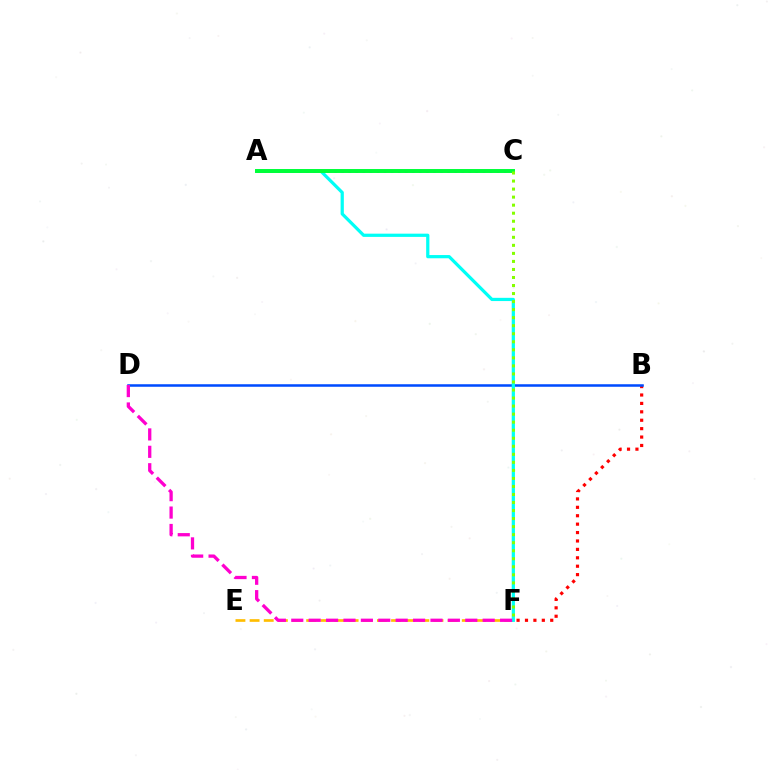{('B', 'F'): [{'color': '#ff0000', 'line_style': 'dotted', 'thickness': 2.29}], ('A', 'C'): [{'color': '#7200ff', 'line_style': 'dotted', 'thickness': 1.92}, {'color': '#00ff39', 'line_style': 'solid', 'thickness': 2.85}], ('E', 'F'): [{'color': '#ffbd00', 'line_style': 'dashed', 'thickness': 1.92}], ('B', 'D'): [{'color': '#004bff', 'line_style': 'solid', 'thickness': 1.82}], ('A', 'F'): [{'color': '#00fff6', 'line_style': 'solid', 'thickness': 2.32}], ('C', 'F'): [{'color': '#84ff00', 'line_style': 'dotted', 'thickness': 2.18}], ('D', 'F'): [{'color': '#ff00cf', 'line_style': 'dashed', 'thickness': 2.36}]}